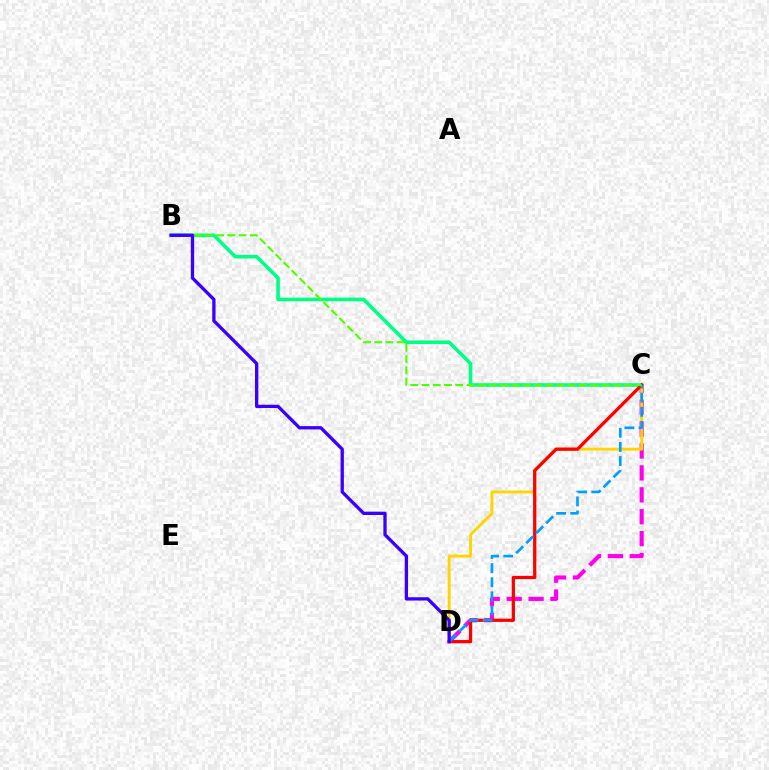{('C', 'D'): [{'color': '#ff00ed', 'line_style': 'dashed', 'thickness': 2.98}, {'color': '#ffd500', 'line_style': 'solid', 'thickness': 2.09}, {'color': '#ff0000', 'line_style': 'solid', 'thickness': 2.35}, {'color': '#009eff', 'line_style': 'dashed', 'thickness': 1.92}], ('B', 'C'): [{'color': '#00ff86', 'line_style': 'solid', 'thickness': 2.59}, {'color': '#4fff00', 'line_style': 'dashed', 'thickness': 1.53}], ('B', 'D'): [{'color': '#3700ff', 'line_style': 'solid', 'thickness': 2.38}]}